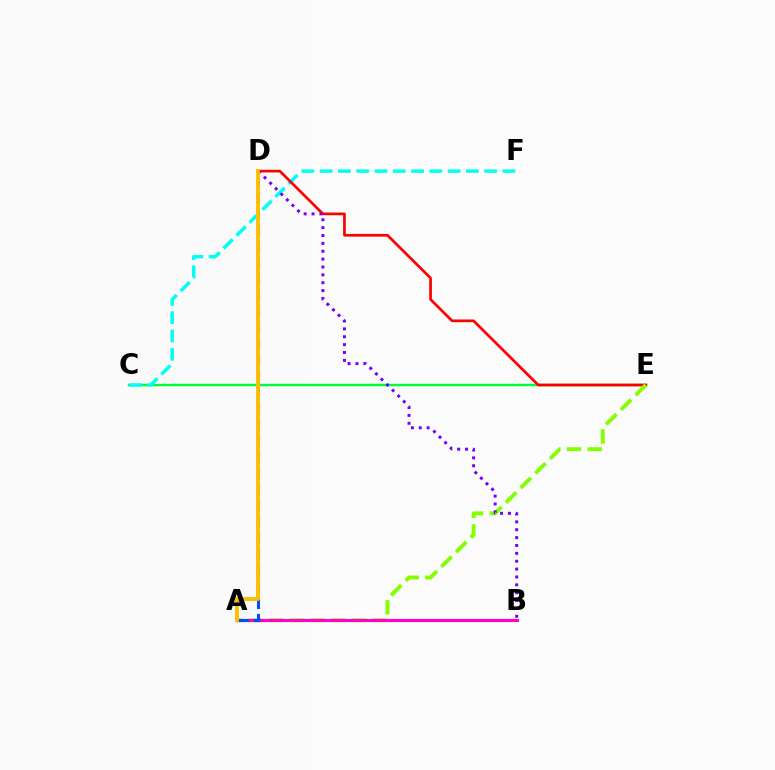{('C', 'E'): [{'color': '#00ff39', 'line_style': 'solid', 'thickness': 1.75}], ('C', 'F'): [{'color': '#00fff6', 'line_style': 'dashed', 'thickness': 2.48}], ('D', 'E'): [{'color': '#ff0000', 'line_style': 'solid', 'thickness': 1.95}], ('A', 'E'): [{'color': '#84ff00', 'line_style': 'dashed', 'thickness': 2.81}], ('B', 'D'): [{'color': '#7200ff', 'line_style': 'dotted', 'thickness': 2.14}], ('A', 'B'): [{'color': '#ff00cf', 'line_style': 'solid', 'thickness': 2.26}], ('A', 'D'): [{'color': '#004bff', 'line_style': 'dashed', 'thickness': 2.2}, {'color': '#ffbd00', 'line_style': 'solid', 'thickness': 2.81}]}